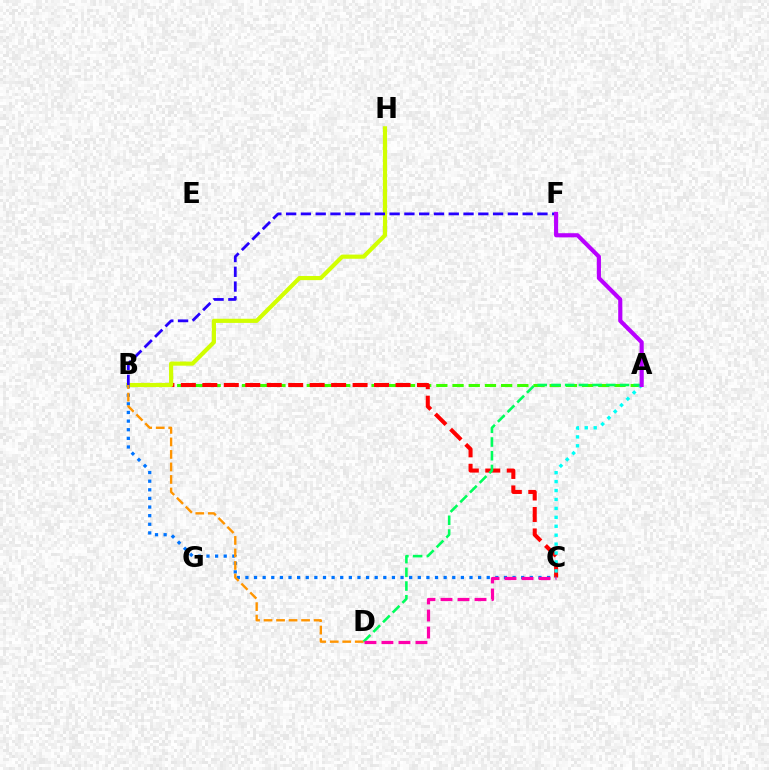{('A', 'B'): [{'color': '#3dff00', 'line_style': 'dashed', 'thickness': 2.2}], ('B', 'C'): [{'color': '#ff0000', 'line_style': 'dashed', 'thickness': 2.92}, {'color': '#0074ff', 'line_style': 'dotted', 'thickness': 2.34}], ('B', 'H'): [{'color': '#d1ff00', 'line_style': 'solid', 'thickness': 2.99}], ('B', 'D'): [{'color': '#ff9400', 'line_style': 'dashed', 'thickness': 1.7}], ('A', 'C'): [{'color': '#00fff6', 'line_style': 'dotted', 'thickness': 2.43}], ('B', 'F'): [{'color': '#2500ff', 'line_style': 'dashed', 'thickness': 2.01}], ('A', 'D'): [{'color': '#00ff5c', 'line_style': 'dashed', 'thickness': 1.86}], ('C', 'D'): [{'color': '#ff00ac', 'line_style': 'dashed', 'thickness': 2.31}], ('A', 'F'): [{'color': '#b900ff', 'line_style': 'solid', 'thickness': 2.98}]}